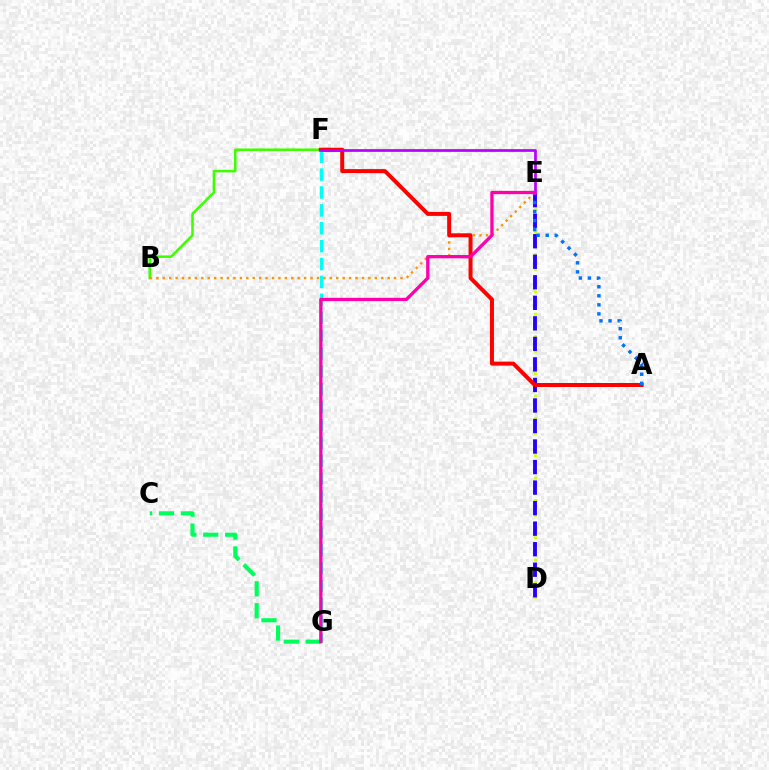{('B', 'F'): [{'color': '#3dff00', 'line_style': 'solid', 'thickness': 1.82}], ('D', 'E'): [{'color': '#d1ff00', 'line_style': 'dotted', 'thickness': 2.02}, {'color': '#2500ff', 'line_style': 'dashed', 'thickness': 2.79}], ('C', 'G'): [{'color': '#00ff5c', 'line_style': 'dashed', 'thickness': 2.97}], ('B', 'E'): [{'color': '#ff9400', 'line_style': 'dotted', 'thickness': 1.75}], ('A', 'F'): [{'color': '#ff0000', 'line_style': 'solid', 'thickness': 2.87}], ('A', 'E'): [{'color': '#0074ff', 'line_style': 'dotted', 'thickness': 2.46}], ('F', 'G'): [{'color': '#00fff6', 'line_style': 'dashed', 'thickness': 2.43}], ('E', 'F'): [{'color': '#b900ff', 'line_style': 'solid', 'thickness': 1.96}], ('E', 'G'): [{'color': '#ff00ac', 'line_style': 'solid', 'thickness': 2.36}]}